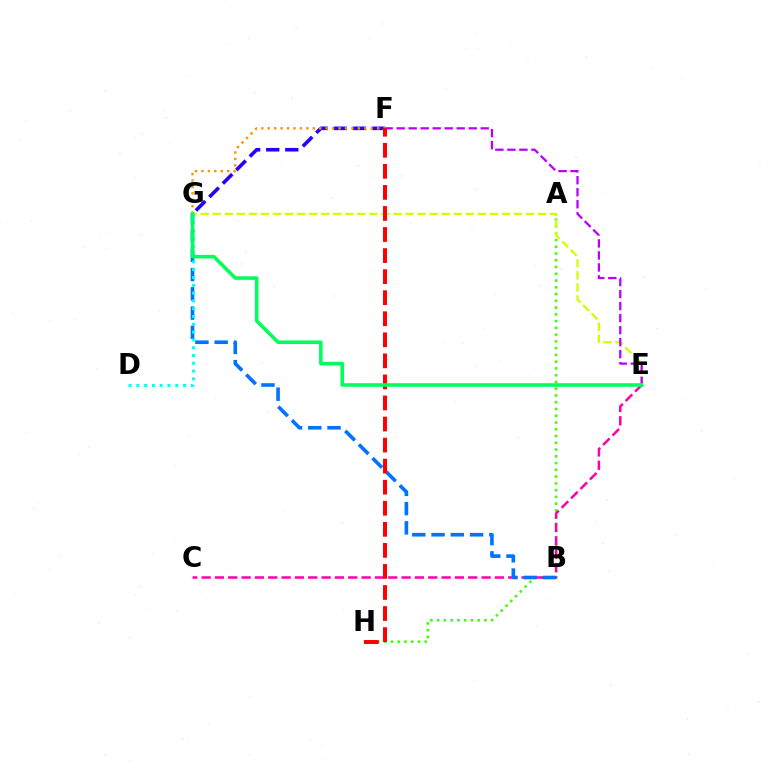{('A', 'H'): [{'color': '#3dff00', 'line_style': 'dotted', 'thickness': 1.84}], ('C', 'E'): [{'color': '#ff00ac', 'line_style': 'dashed', 'thickness': 1.81}], ('F', 'G'): [{'color': '#2500ff', 'line_style': 'dashed', 'thickness': 2.59}, {'color': '#ff9400', 'line_style': 'dotted', 'thickness': 1.75}], ('E', 'G'): [{'color': '#d1ff00', 'line_style': 'dashed', 'thickness': 1.64}, {'color': '#00ff5c', 'line_style': 'solid', 'thickness': 2.57}], ('E', 'F'): [{'color': '#b900ff', 'line_style': 'dashed', 'thickness': 1.63}], ('B', 'G'): [{'color': '#0074ff', 'line_style': 'dashed', 'thickness': 2.62}], ('F', 'H'): [{'color': '#ff0000', 'line_style': 'dashed', 'thickness': 2.86}], ('D', 'G'): [{'color': '#00fff6', 'line_style': 'dotted', 'thickness': 2.12}]}